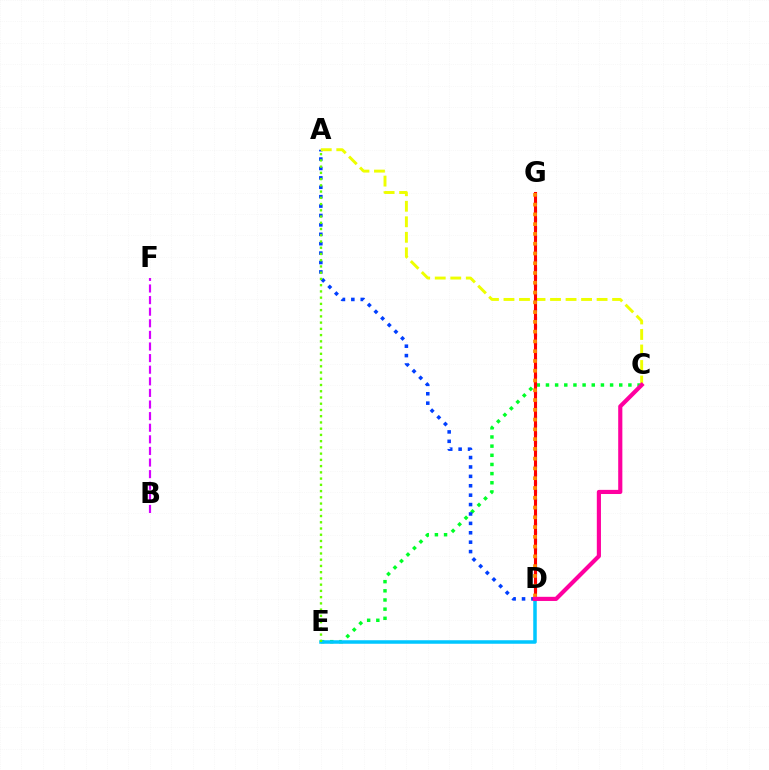{('C', 'E'): [{'color': '#00ff27', 'line_style': 'dotted', 'thickness': 2.49}], ('A', 'D'): [{'color': '#003fff', 'line_style': 'dotted', 'thickness': 2.56}], ('D', 'G'): [{'color': '#00ffaf', 'line_style': 'dashed', 'thickness': 1.96}, {'color': '#4f00ff', 'line_style': 'dotted', 'thickness': 2.24}, {'color': '#ff0000', 'line_style': 'solid', 'thickness': 2.22}, {'color': '#ff8800', 'line_style': 'dotted', 'thickness': 2.65}], ('A', 'C'): [{'color': '#eeff00', 'line_style': 'dashed', 'thickness': 2.11}], ('D', 'E'): [{'color': '#00c7ff', 'line_style': 'solid', 'thickness': 2.53}], ('B', 'F'): [{'color': '#d600ff', 'line_style': 'dashed', 'thickness': 1.58}], ('A', 'E'): [{'color': '#66ff00', 'line_style': 'dotted', 'thickness': 1.7}], ('C', 'D'): [{'color': '#ff00a0', 'line_style': 'solid', 'thickness': 2.99}]}